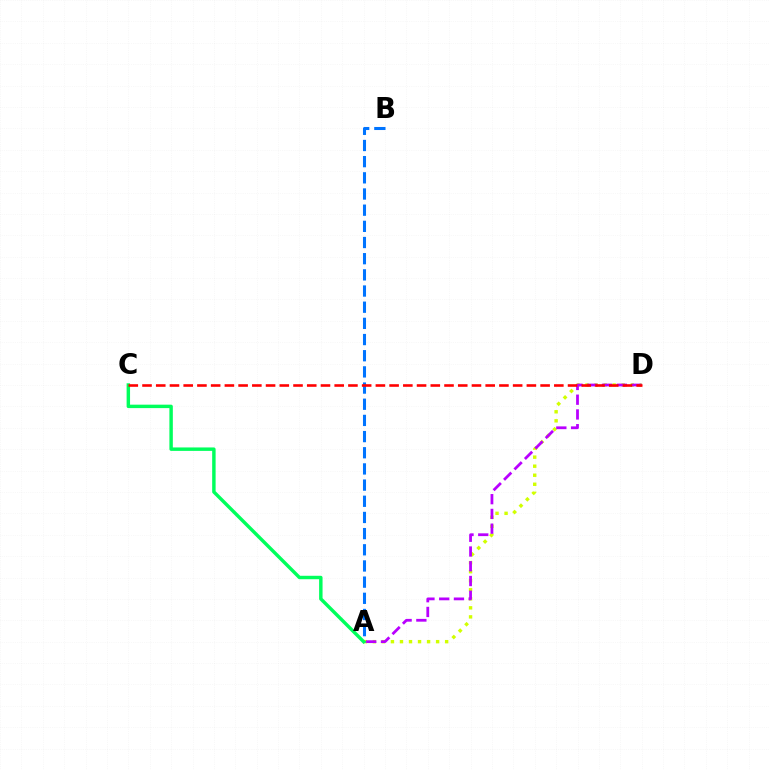{('A', 'D'): [{'color': '#d1ff00', 'line_style': 'dotted', 'thickness': 2.46}, {'color': '#b900ff', 'line_style': 'dashed', 'thickness': 2.0}], ('A', 'B'): [{'color': '#0074ff', 'line_style': 'dashed', 'thickness': 2.2}], ('A', 'C'): [{'color': '#00ff5c', 'line_style': 'solid', 'thickness': 2.48}], ('C', 'D'): [{'color': '#ff0000', 'line_style': 'dashed', 'thickness': 1.86}]}